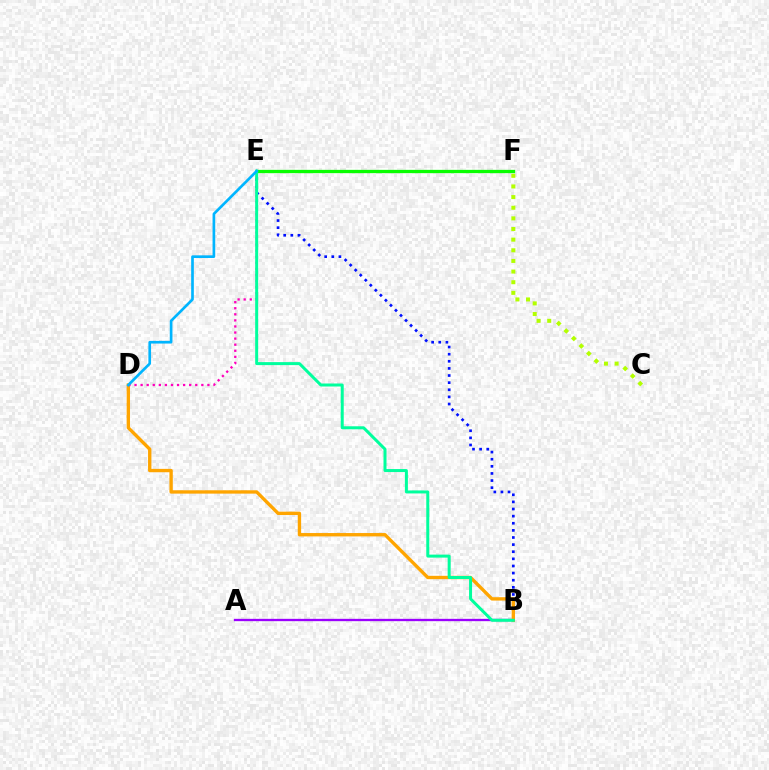{('B', 'E'): [{'color': '#0010ff', 'line_style': 'dotted', 'thickness': 1.93}, {'color': '#00ff9d', 'line_style': 'solid', 'thickness': 2.16}], ('A', 'B'): [{'color': '#9b00ff', 'line_style': 'solid', 'thickness': 1.67}], ('E', 'F'): [{'color': '#ff0000', 'line_style': 'dotted', 'thickness': 2.15}, {'color': '#08ff00', 'line_style': 'solid', 'thickness': 2.37}], ('B', 'D'): [{'color': '#ffa500', 'line_style': 'solid', 'thickness': 2.42}], ('D', 'E'): [{'color': '#ff00bd', 'line_style': 'dotted', 'thickness': 1.65}, {'color': '#00b5ff', 'line_style': 'solid', 'thickness': 1.92}], ('C', 'F'): [{'color': '#b3ff00', 'line_style': 'dotted', 'thickness': 2.89}]}